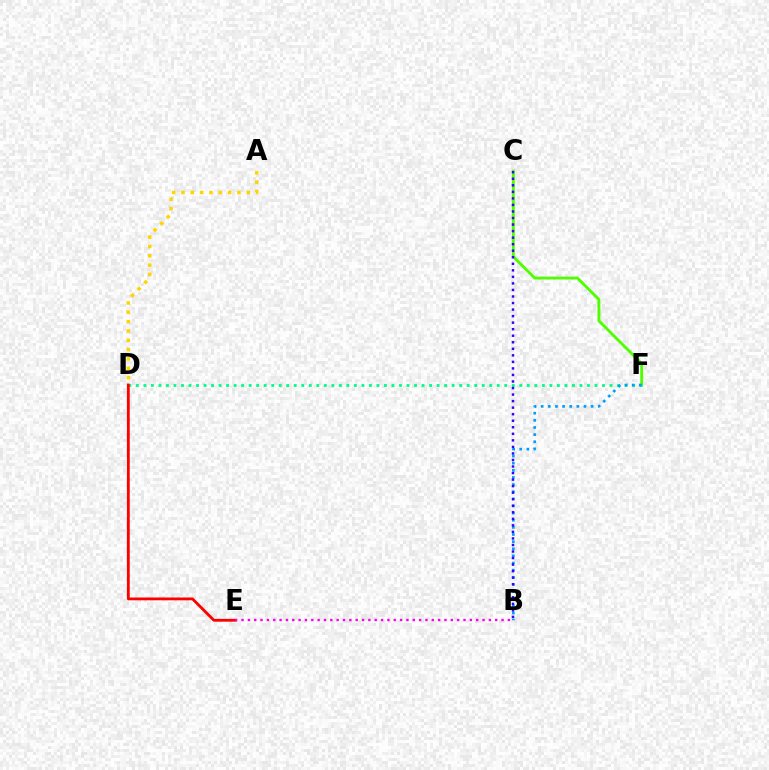{('C', 'F'): [{'color': '#4fff00', 'line_style': 'solid', 'thickness': 2.06}], ('D', 'F'): [{'color': '#00ff86', 'line_style': 'dotted', 'thickness': 2.04}], ('B', 'F'): [{'color': '#009eff', 'line_style': 'dotted', 'thickness': 1.94}], ('A', 'D'): [{'color': '#ffd500', 'line_style': 'dotted', 'thickness': 2.54}], ('B', 'C'): [{'color': '#3700ff', 'line_style': 'dotted', 'thickness': 1.78}], ('D', 'E'): [{'color': '#ff0000', 'line_style': 'solid', 'thickness': 2.03}], ('B', 'E'): [{'color': '#ff00ed', 'line_style': 'dotted', 'thickness': 1.72}]}